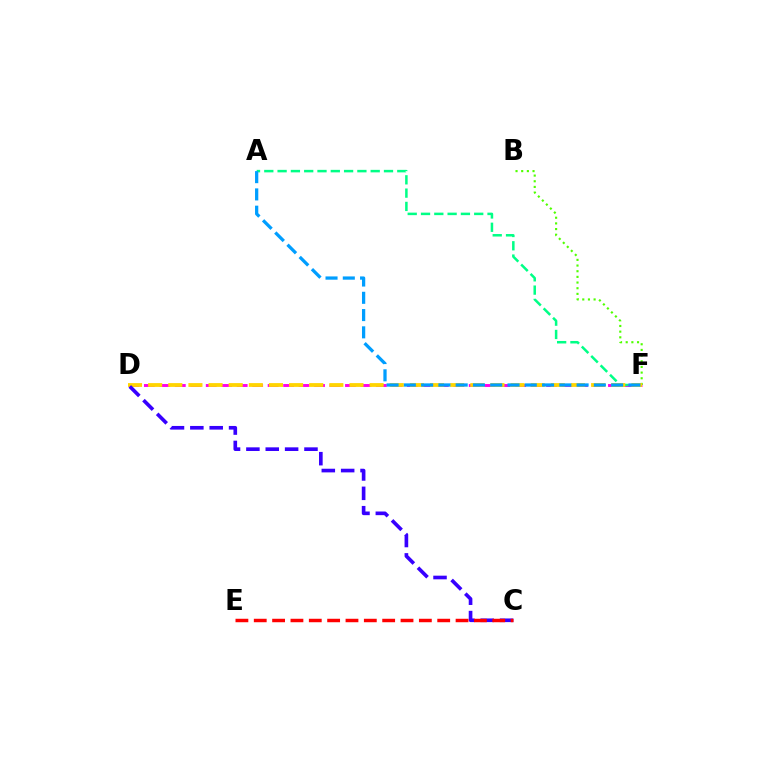{('D', 'F'): [{'color': '#ff00ed', 'line_style': 'dashed', 'thickness': 2.1}, {'color': '#ffd500', 'line_style': 'dashed', 'thickness': 2.74}], ('A', 'F'): [{'color': '#00ff86', 'line_style': 'dashed', 'thickness': 1.81}, {'color': '#009eff', 'line_style': 'dashed', 'thickness': 2.35}], ('B', 'F'): [{'color': '#4fff00', 'line_style': 'dotted', 'thickness': 1.54}], ('C', 'D'): [{'color': '#3700ff', 'line_style': 'dashed', 'thickness': 2.63}], ('C', 'E'): [{'color': '#ff0000', 'line_style': 'dashed', 'thickness': 2.49}]}